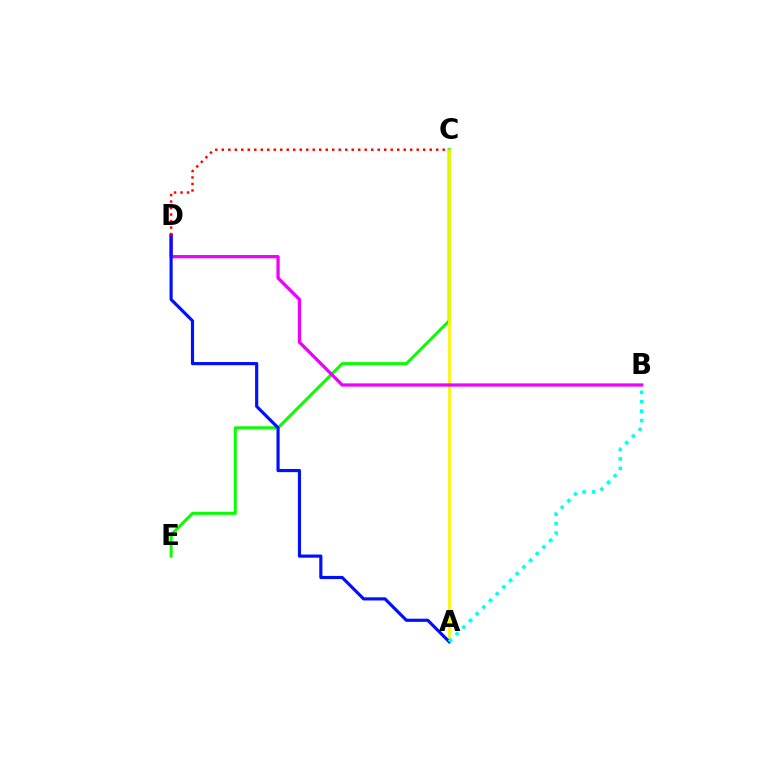{('C', 'E'): [{'color': '#08ff00', 'line_style': 'solid', 'thickness': 2.16}], ('A', 'C'): [{'color': '#fcf500', 'line_style': 'solid', 'thickness': 1.93}], ('B', 'D'): [{'color': '#ee00ff', 'line_style': 'solid', 'thickness': 2.35}], ('A', 'D'): [{'color': '#0010ff', 'line_style': 'solid', 'thickness': 2.27}], ('C', 'D'): [{'color': '#ff0000', 'line_style': 'dotted', 'thickness': 1.77}], ('A', 'B'): [{'color': '#00fff6', 'line_style': 'dotted', 'thickness': 2.57}]}